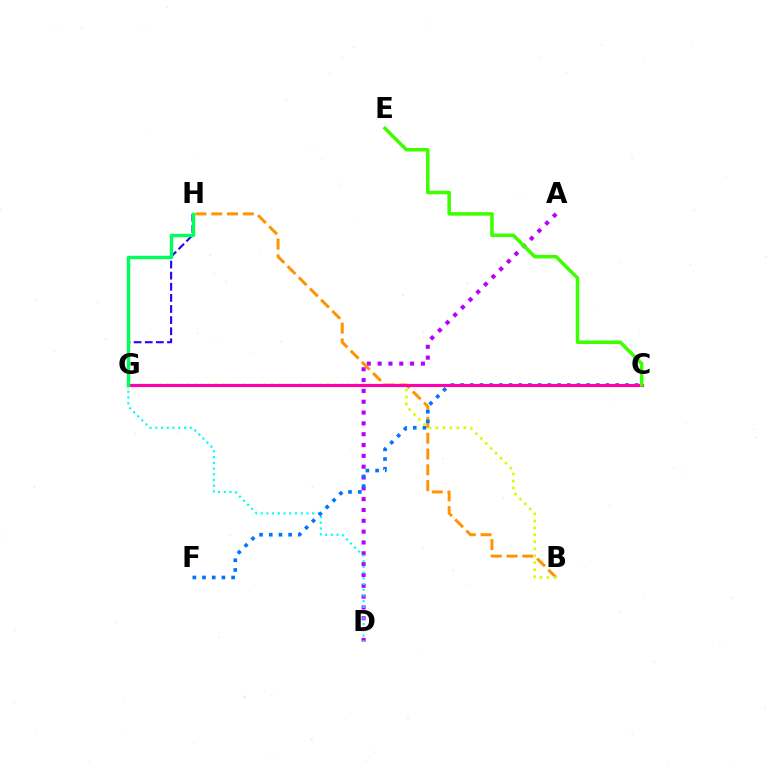{('A', 'D'): [{'color': '#b900ff', 'line_style': 'dotted', 'thickness': 2.94}], ('C', 'G'): [{'color': '#ff0000', 'line_style': 'solid', 'thickness': 2.14}, {'color': '#ff00ac', 'line_style': 'solid', 'thickness': 2.26}], ('B', 'H'): [{'color': '#ff9400', 'line_style': 'dashed', 'thickness': 2.15}], ('D', 'G'): [{'color': '#00fff6', 'line_style': 'dotted', 'thickness': 1.55}], ('C', 'F'): [{'color': '#0074ff', 'line_style': 'dotted', 'thickness': 2.63}], ('B', 'G'): [{'color': '#d1ff00', 'line_style': 'dotted', 'thickness': 1.89}], ('C', 'E'): [{'color': '#3dff00', 'line_style': 'solid', 'thickness': 2.53}], ('G', 'H'): [{'color': '#2500ff', 'line_style': 'dashed', 'thickness': 1.51}, {'color': '#00ff5c', 'line_style': 'solid', 'thickness': 2.47}]}